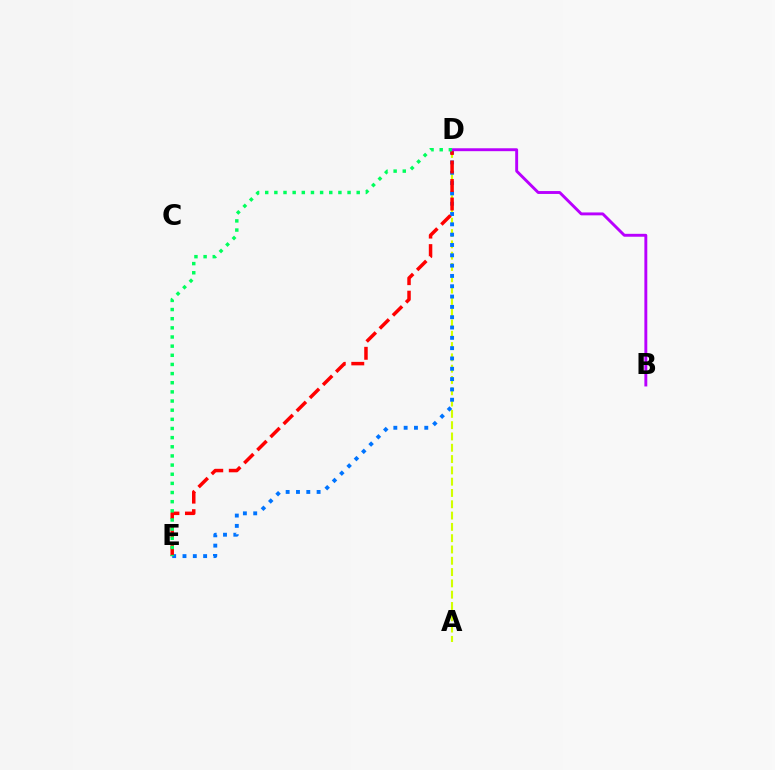{('A', 'D'): [{'color': '#d1ff00', 'line_style': 'dashed', 'thickness': 1.54}], ('D', 'E'): [{'color': '#0074ff', 'line_style': 'dotted', 'thickness': 2.8}, {'color': '#ff0000', 'line_style': 'dashed', 'thickness': 2.51}, {'color': '#00ff5c', 'line_style': 'dotted', 'thickness': 2.49}], ('B', 'D'): [{'color': '#b900ff', 'line_style': 'solid', 'thickness': 2.09}]}